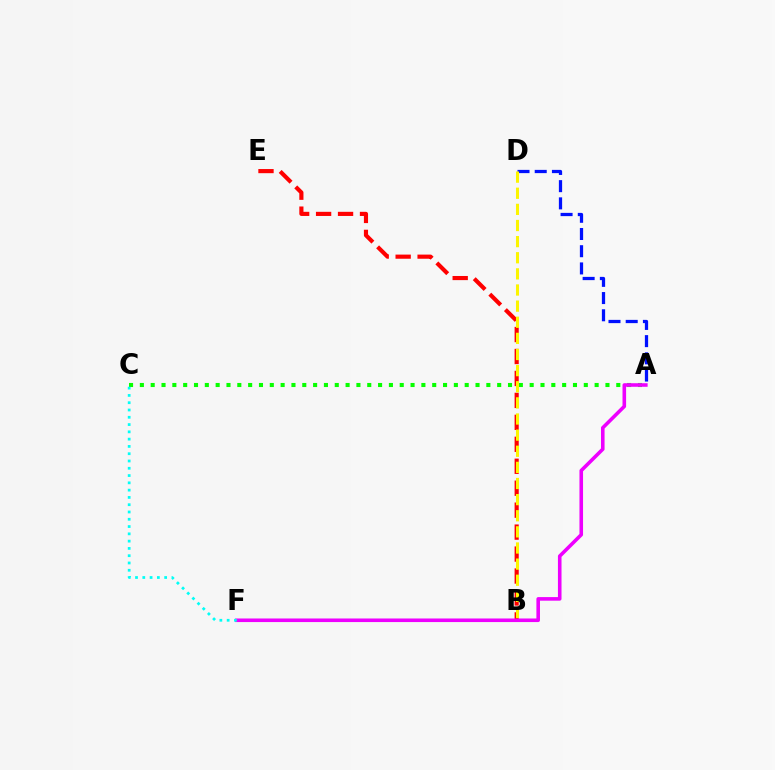{('A', 'D'): [{'color': '#0010ff', 'line_style': 'dashed', 'thickness': 2.34}], ('A', 'C'): [{'color': '#08ff00', 'line_style': 'dotted', 'thickness': 2.94}], ('B', 'E'): [{'color': '#ff0000', 'line_style': 'dashed', 'thickness': 2.98}], ('A', 'F'): [{'color': '#ee00ff', 'line_style': 'solid', 'thickness': 2.58}], ('B', 'D'): [{'color': '#fcf500', 'line_style': 'dashed', 'thickness': 2.19}], ('C', 'F'): [{'color': '#00fff6', 'line_style': 'dotted', 'thickness': 1.98}]}